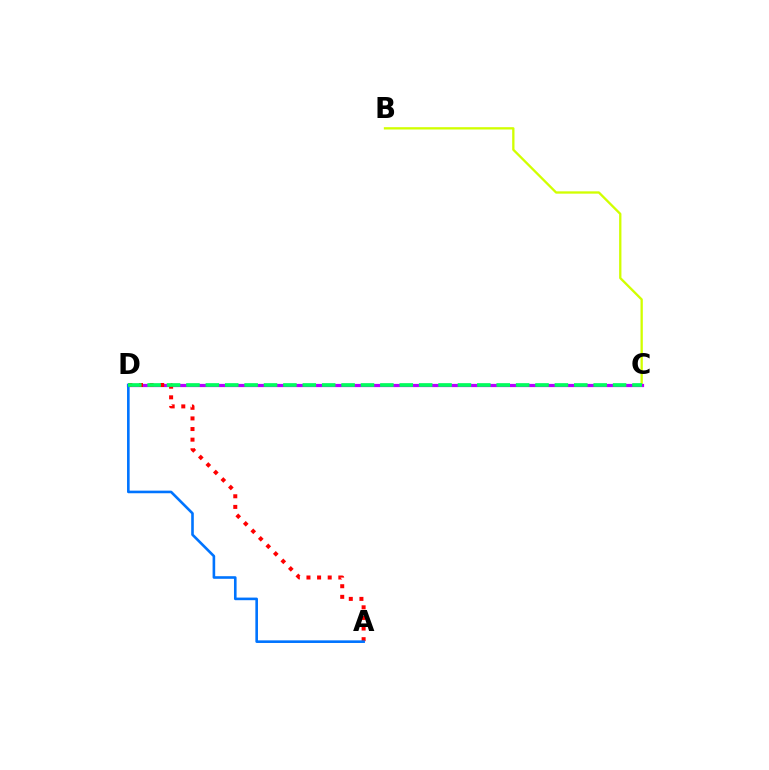{('B', 'C'): [{'color': '#d1ff00', 'line_style': 'solid', 'thickness': 1.67}], ('C', 'D'): [{'color': '#b900ff', 'line_style': 'solid', 'thickness': 2.32}, {'color': '#00ff5c', 'line_style': 'dashed', 'thickness': 2.63}], ('A', 'D'): [{'color': '#ff0000', 'line_style': 'dotted', 'thickness': 2.89}, {'color': '#0074ff', 'line_style': 'solid', 'thickness': 1.88}]}